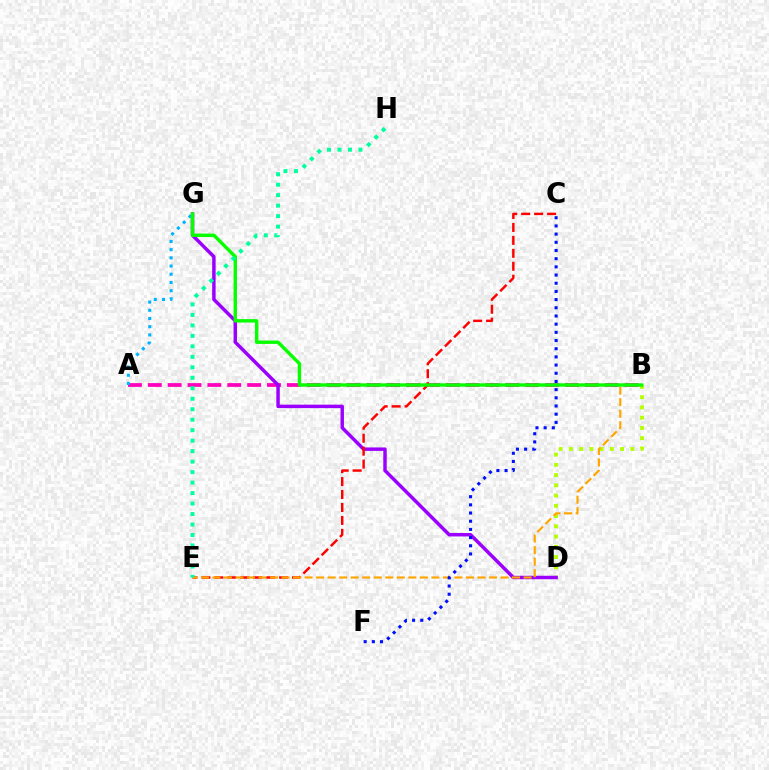{('A', 'B'): [{'color': '#ff00bd', 'line_style': 'dashed', 'thickness': 2.7}], ('B', 'D'): [{'color': '#b3ff00', 'line_style': 'dotted', 'thickness': 2.78}], ('D', 'G'): [{'color': '#9b00ff', 'line_style': 'solid', 'thickness': 2.49}], ('A', 'G'): [{'color': '#00b5ff', 'line_style': 'dotted', 'thickness': 2.23}], ('C', 'E'): [{'color': '#ff0000', 'line_style': 'dashed', 'thickness': 1.76}], ('B', 'E'): [{'color': '#ffa500', 'line_style': 'dashed', 'thickness': 1.57}], ('B', 'G'): [{'color': '#08ff00', 'line_style': 'solid', 'thickness': 2.46}], ('E', 'H'): [{'color': '#00ff9d', 'line_style': 'dotted', 'thickness': 2.85}], ('C', 'F'): [{'color': '#0010ff', 'line_style': 'dotted', 'thickness': 2.22}]}